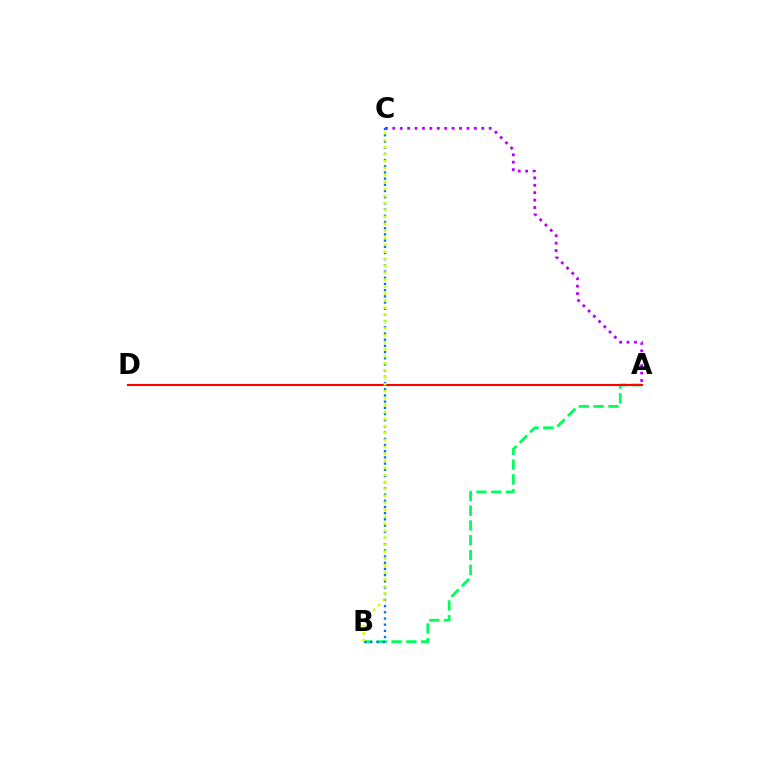{('A', 'B'): [{'color': '#00ff5c', 'line_style': 'dashed', 'thickness': 2.01}], ('A', 'C'): [{'color': '#b900ff', 'line_style': 'dotted', 'thickness': 2.01}], ('A', 'D'): [{'color': '#ff0000', 'line_style': 'solid', 'thickness': 1.52}], ('B', 'C'): [{'color': '#0074ff', 'line_style': 'dotted', 'thickness': 1.68}, {'color': '#d1ff00', 'line_style': 'dotted', 'thickness': 1.89}]}